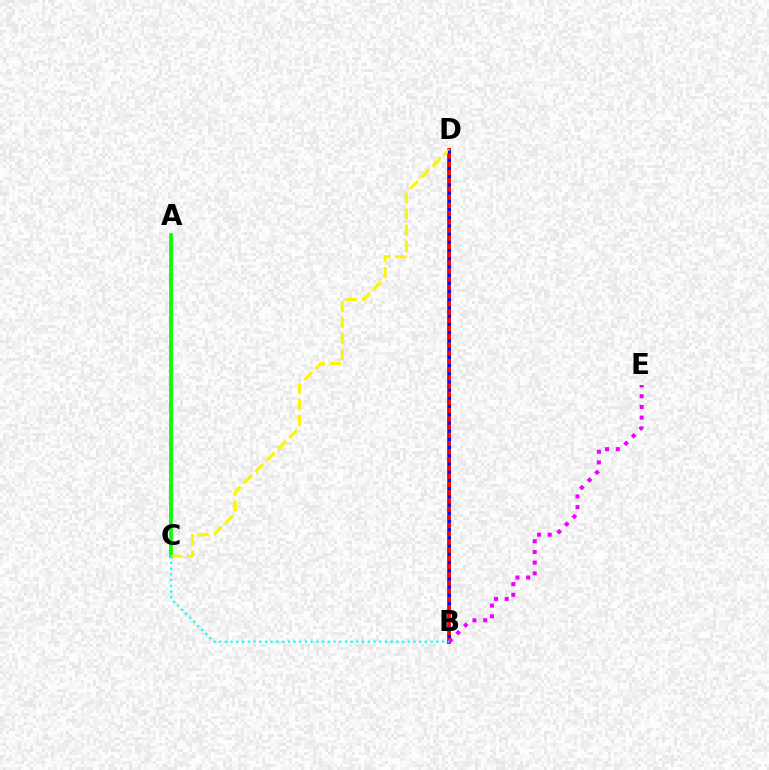{('A', 'C'): [{'color': '#08ff00', 'line_style': 'solid', 'thickness': 2.69}], ('B', 'D'): [{'color': '#ff0000', 'line_style': 'solid', 'thickness': 2.76}, {'color': '#0010ff', 'line_style': 'dotted', 'thickness': 2.23}], ('C', 'D'): [{'color': '#fcf500', 'line_style': 'dashed', 'thickness': 2.18}], ('B', 'E'): [{'color': '#ee00ff', 'line_style': 'dotted', 'thickness': 2.91}], ('B', 'C'): [{'color': '#00fff6', 'line_style': 'dotted', 'thickness': 1.55}]}